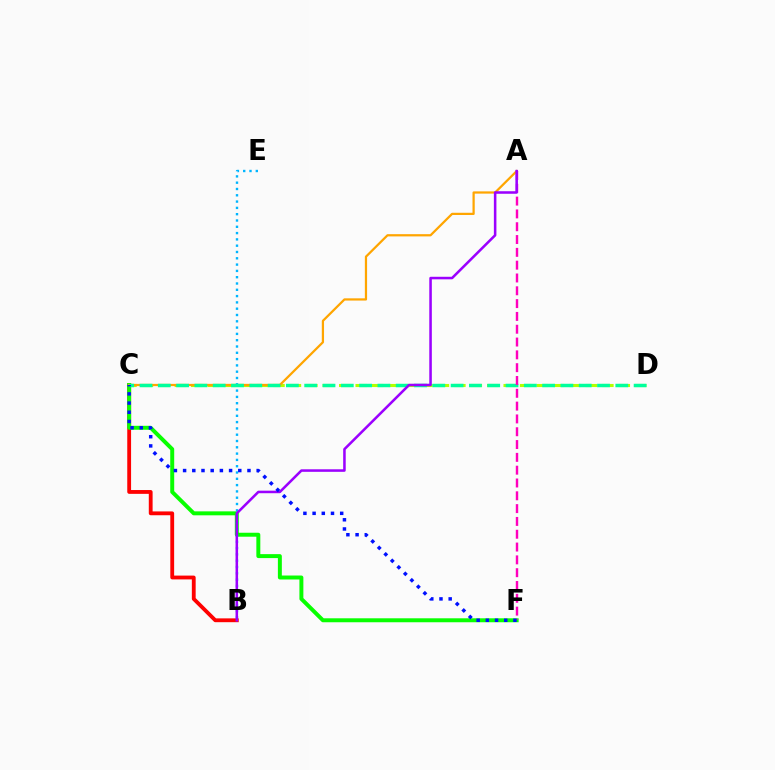{('C', 'D'): [{'color': '#b3ff00', 'line_style': 'dashed', 'thickness': 2.23}, {'color': '#00ff9d', 'line_style': 'dashed', 'thickness': 2.49}], ('B', 'C'): [{'color': '#ff0000', 'line_style': 'solid', 'thickness': 2.75}], ('C', 'F'): [{'color': '#08ff00', 'line_style': 'solid', 'thickness': 2.85}, {'color': '#0010ff', 'line_style': 'dotted', 'thickness': 2.5}], ('A', 'C'): [{'color': '#ffa500', 'line_style': 'solid', 'thickness': 1.61}], ('B', 'E'): [{'color': '#00b5ff', 'line_style': 'dotted', 'thickness': 1.71}], ('A', 'F'): [{'color': '#ff00bd', 'line_style': 'dashed', 'thickness': 1.74}], ('A', 'B'): [{'color': '#9b00ff', 'line_style': 'solid', 'thickness': 1.83}]}